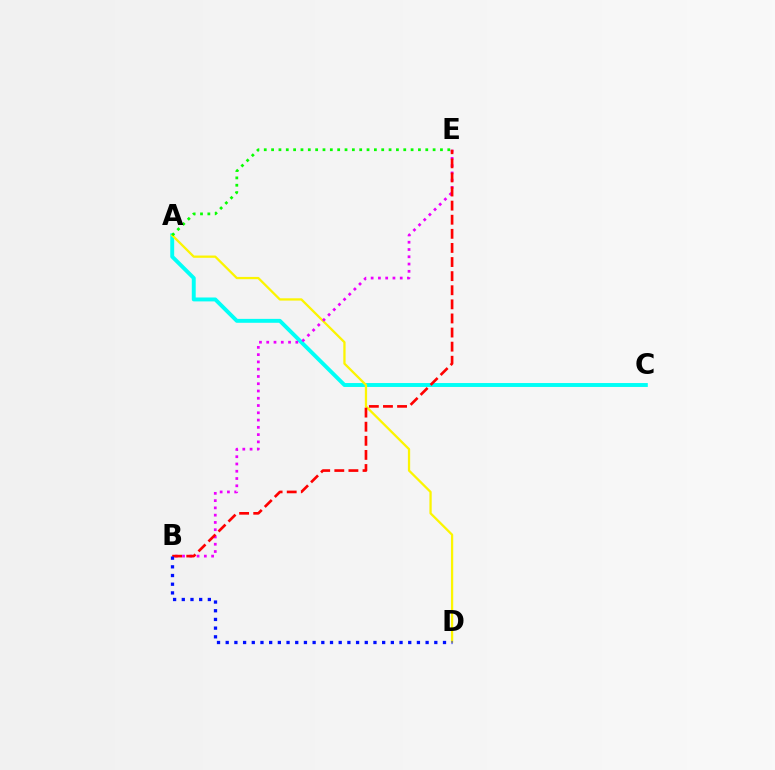{('A', 'C'): [{'color': '#00fff6', 'line_style': 'solid', 'thickness': 2.82}], ('A', 'D'): [{'color': '#fcf500', 'line_style': 'solid', 'thickness': 1.64}], ('B', 'E'): [{'color': '#ee00ff', 'line_style': 'dotted', 'thickness': 1.98}, {'color': '#ff0000', 'line_style': 'dashed', 'thickness': 1.92}], ('A', 'E'): [{'color': '#08ff00', 'line_style': 'dotted', 'thickness': 1.99}], ('B', 'D'): [{'color': '#0010ff', 'line_style': 'dotted', 'thickness': 2.36}]}